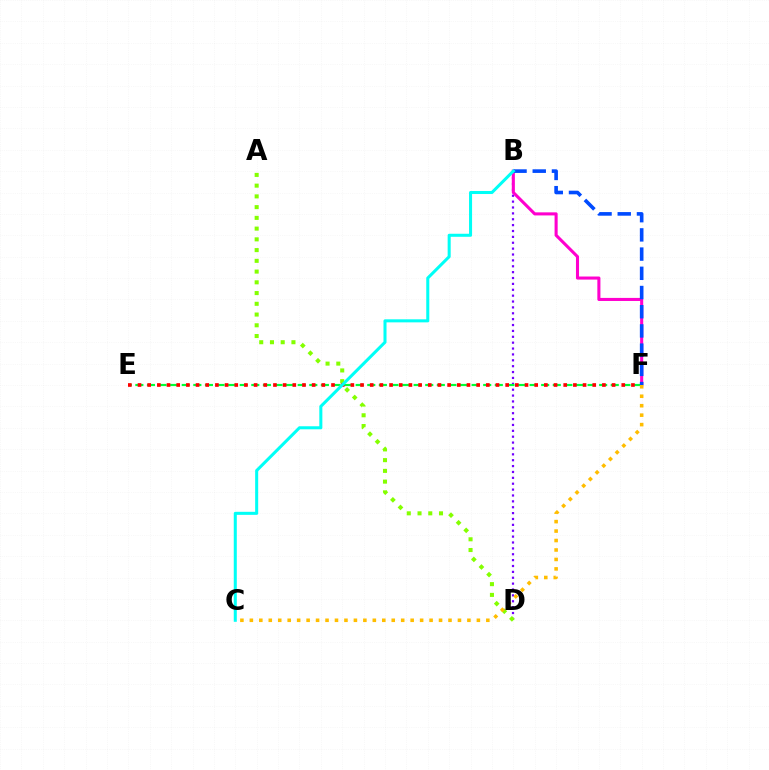{('B', 'D'): [{'color': '#7200ff', 'line_style': 'dotted', 'thickness': 1.6}], ('E', 'F'): [{'color': '#00ff39', 'line_style': 'dashed', 'thickness': 1.58}, {'color': '#ff0000', 'line_style': 'dotted', 'thickness': 2.63}], ('A', 'D'): [{'color': '#84ff00', 'line_style': 'dotted', 'thickness': 2.92}], ('B', 'F'): [{'color': '#ff00cf', 'line_style': 'solid', 'thickness': 2.21}, {'color': '#004bff', 'line_style': 'dashed', 'thickness': 2.61}], ('C', 'F'): [{'color': '#ffbd00', 'line_style': 'dotted', 'thickness': 2.57}], ('B', 'C'): [{'color': '#00fff6', 'line_style': 'solid', 'thickness': 2.19}]}